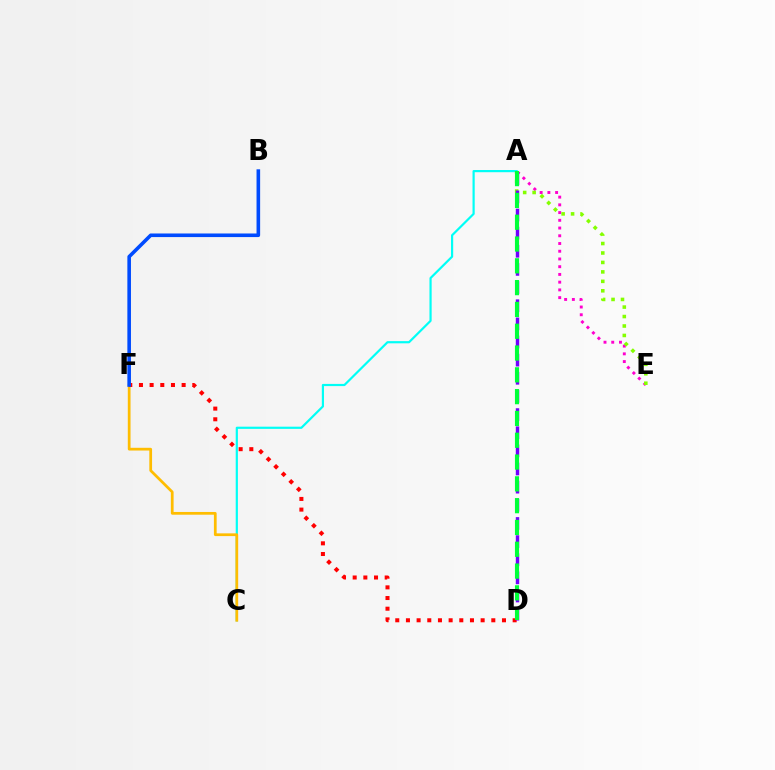{('A', 'E'): [{'color': '#ff00cf', 'line_style': 'dotted', 'thickness': 2.1}, {'color': '#84ff00', 'line_style': 'dotted', 'thickness': 2.57}], ('A', 'C'): [{'color': '#00fff6', 'line_style': 'solid', 'thickness': 1.58}], ('C', 'F'): [{'color': '#ffbd00', 'line_style': 'solid', 'thickness': 1.97}], ('D', 'F'): [{'color': '#ff0000', 'line_style': 'dotted', 'thickness': 2.9}], ('A', 'D'): [{'color': '#7200ff', 'line_style': 'dashed', 'thickness': 2.46}, {'color': '#00ff39', 'line_style': 'dashed', 'thickness': 2.96}], ('B', 'F'): [{'color': '#004bff', 'line_style': 'solid', 'thickness': 2.59}]}